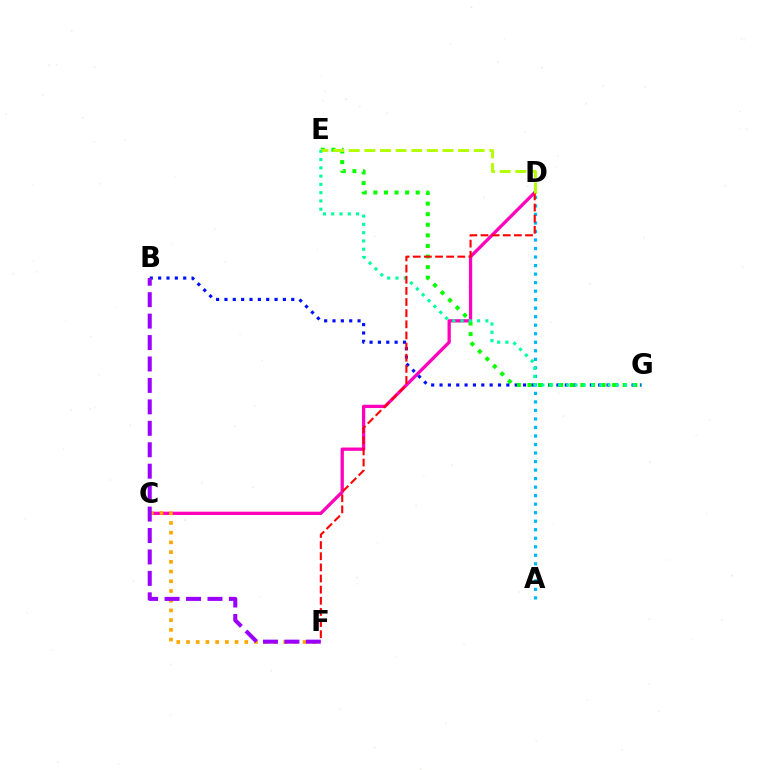{('C', 'D'): [{'color': '#ff00bd', 'line_style': 'solid', 'thickness': 2.36}], ('A', 'D'): [{'color': '#00b5ff', 'line_style': 'dotted', 'thickness': 2.32}], ('B', 'G'): [{'color': '#0010ff', 'line_style': 'dotted', 'thickness': 2.27}], ('E', 'G'): [{'color': '#08ff00', 'line_style': 'dotted', 'thickness': 2.88}, {'color': '#00ff9d', 'line_style': 'dotted', 'thickness': 2.25}], ('C', 'F'): [{'color': '#ffa500', 'line_style': 'dotted', 'thickness': 2.64}], ('B', 'F'): [{'color': '#9b00ff', 'line_style': 'dashed', 'thickness': 2.91}], ('D', 'F'): [{'color': '#ff0000', 'line_style': 'dashed', 'thickness': 1.51}], ('D', 'E'): [{'color': '#b3ff00', 'line_style': 'dashed', 'thickness': 2.12}]}